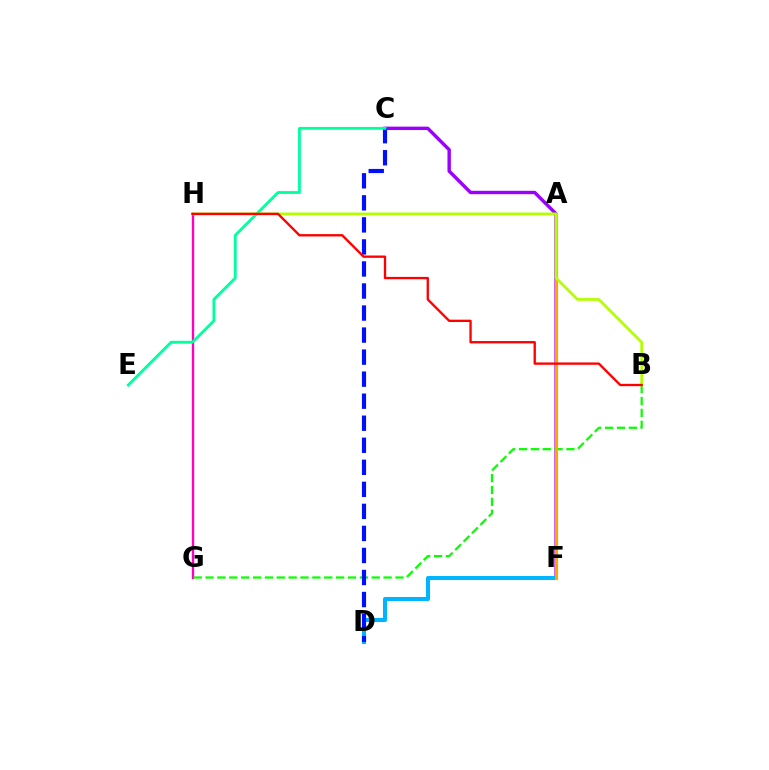{('C', 'F'): [{'color': '#9b00ff', 'line_style': 'solid', 'thickness': 2.45}], ('G', 'H'): [{'color': '#ff00bd', 'line_style': 'solid', 'thickness': 1.71}], ('B', 'G'): [{'color': '#08ff00', 'line_style': 'dashed', 'thickness': 1.61}], ('D', 'F'): [{'color': '#00b5ff', 'line_style': 'solid', 'thickness': 2.92}], ('C', 'D'): [{'color': '#0010ff', 'line_style': 'dashed', 'thickness': 2.99}], ('C', 'E'): [{'color': '#00ff9d', 'line_style': 'solid', 'thickness': 2.02}], ('A', 'F'): [{'color': '#ffa500', 'line_style': 'solid', 'thickness': 2.27}], ('B', 'H'): [{'color': '#b3ff00', 'line_style': 'solid', 'thickness': 1.96}, {'color': '#ff0000', 'line_style': 'solid', 'thickness': 1.68}]}